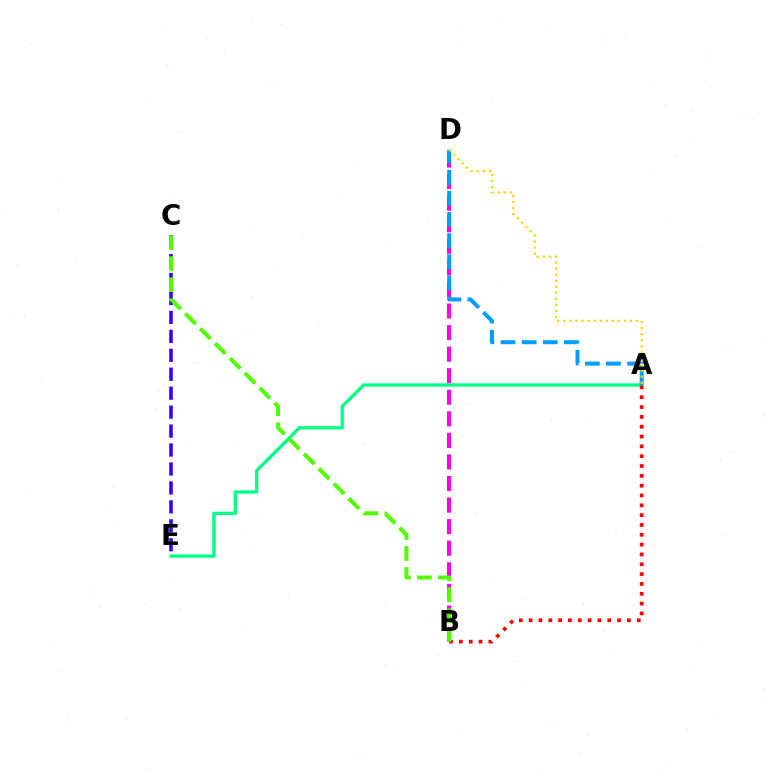{('C', 'E'): [{'color': '#3700ff', 'line_style': 'dashed', 'thickness': 2.57}], ('B', 'D'): [{'color': '#ff00ed', 'line_style': 'dashed', 'thickness': 2.93}], ('A', 'E'): [{'color': '#00ff86', 'line_style': 'solid', 'thickness': 2.36}], ('A', 'D'): [{'color': '#009eff', 'line_style': 'dashed', 'thickness': 2.87}, {'color': '#ffd500', 'line_style': 'dotted', 'thickness': 1.64}], ('A', 'B'): [{'color': '#ff0000', 'line_style': 'dotted', 'thickness': 2.67}], ('B', 'C'): [{'color': '#4fff00', 'line_style': 'dashed', 'thickness': 2.86}]}